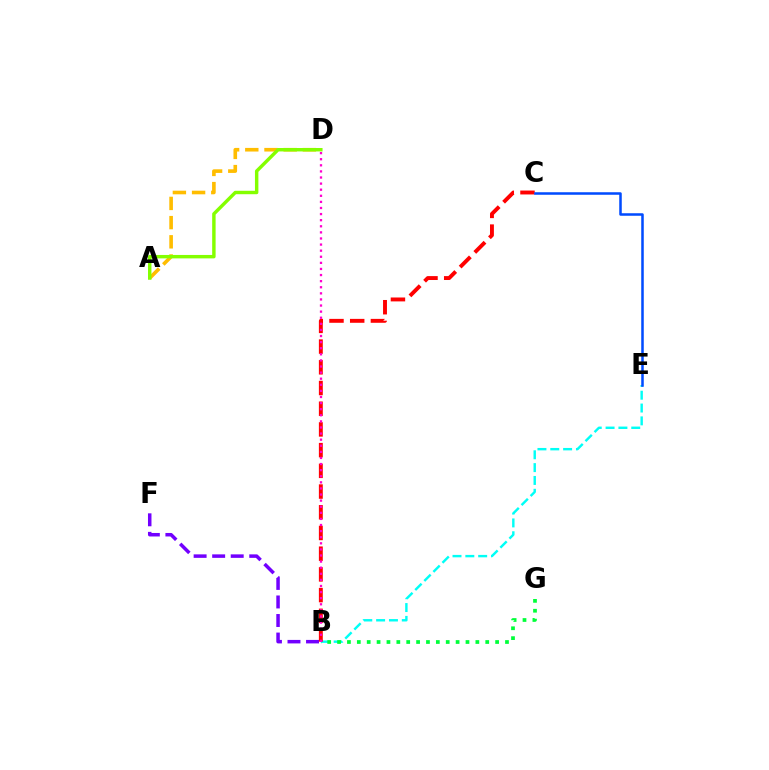{('A', 'D'): [{'color': '#ffbd00', 'line_style': 'dashed', 'thickness': 2.61}, {'color': '#84ff00', 'line_style': 'solid', 'thickness': 2.47}], ('B', 'E'): [{'color': '#00fff6', 'line_style': 'dashed', 'thickness': 1.74}], ('B', 'G'): [{'color': '#00ff39', 'line_style': 'dotted', 'thickness': 2.68}], ('B', 'F'): [{'color': '#7200ff', 'line_style': 'dashed', 'thickness': 2.52}], ('B', 'C'): [{'color': '#ff0000', 'line_style': 'dashed', 'thickness': 2.81}], ('B', 'D'): [{'color': '#ff00cf', 'line_style': 'dotted', 'thickness': 1.66}], ('C', 'E'): [{'color': '#004bff', 'line_style': 'solid', 'thickness': 1.81}]}